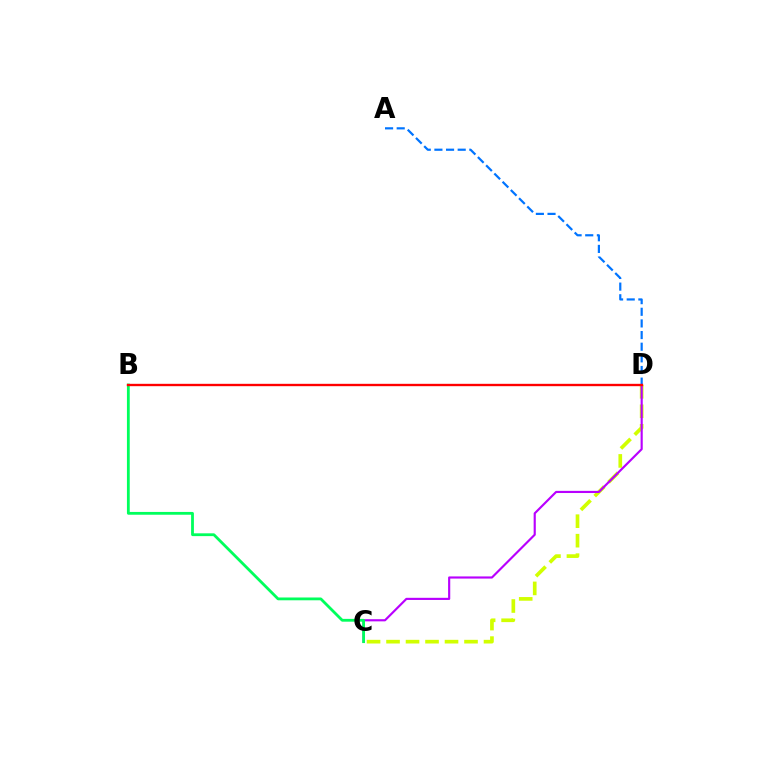{('C', 'D'): [{'color': '#d1ff00', 'line_style': 'dashed', 'thickness': 2.65}, {'color': '#b900ff', 'line_style': 'solid', 'thickness': 1.55}], ('A', 'D'): [{'color': '#0074ff', 'line_style': 'dashed', 'thickness': 1.58}], ('B', 'C'): [{'color': '#00ff5c', 'line_style': 'solid', 'thickness': 2.02}], ('B', 'D'): [{'color': '#ff0000', 'line_style': 'solid', 'thickness': 1.7}]}